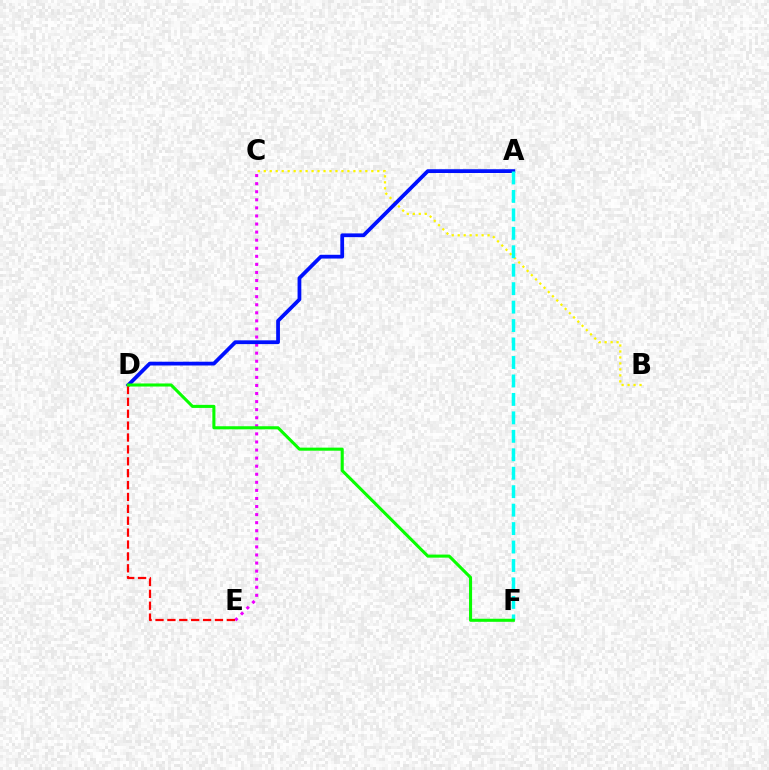{('C', 'E'): [{'color': '#ee00ff', 'line_style': 'dotted', 'thickness': 2.19}], ('B', 'C'): [{'color': '#fcf500', 'line_style': 'dotted', 'thickness': 1.62}], ('A', 'D'): [{'color': '#0010ff', 'line_style': 'solid', 'thickness': 2.71}], ('A', 'F'): [{'color': '#00fff6', 'line_style': 'dashed', 'thickness': 2.51}], ('D', 'E'): [{'color': '#ff0000', 'line_style': 'dashed', 'thickness': 1.62}], ('D', 'F'): [{'color': '#08ff00', 'line_style': 'solid', 'thickness': 2.21}]}